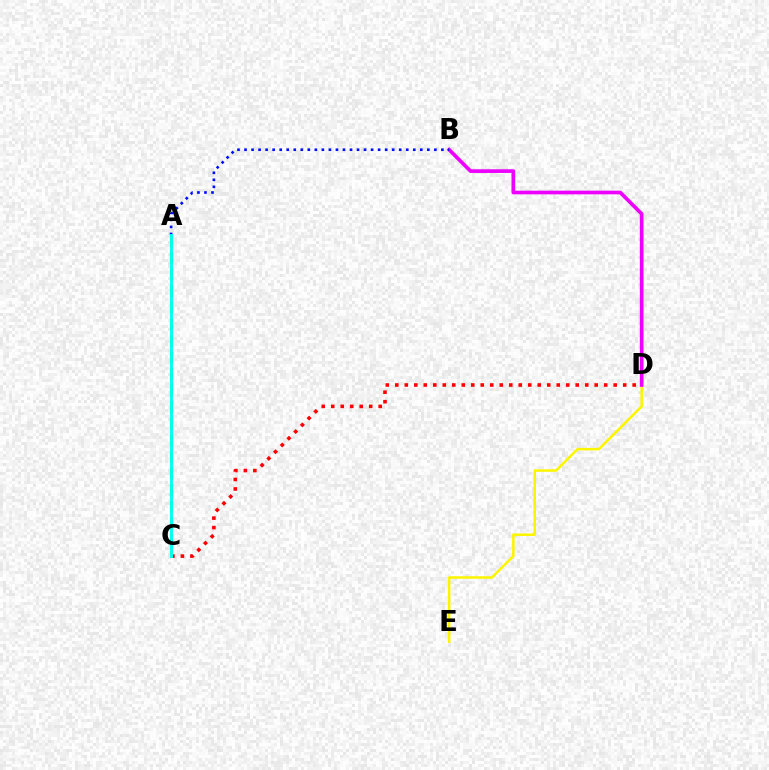{('D', 'E'): [{'color': '#fcf500', 'line_style': 'solid', 'thickness': 1.82}], ('C', 'D'): [{'color': '#ff0000', 'line_style': 'dotted', 'thickness': 2.58}], ('B', 'D'): [{'color': '#ee00ff', 'line_style': 'solid', 'thickness': 2.65}], ('A', 'B'): [{'color': '#0010ff', 'line_style': 'dotted', 'thickness': 1.91}], ('A', 'C'): [{'color': '#08ff00', 'line_style': 'dashed', 'thickness': 2.25}, {'color': '#00fff6', 'line_style': 'solid', 'thickness': 2.08}]}